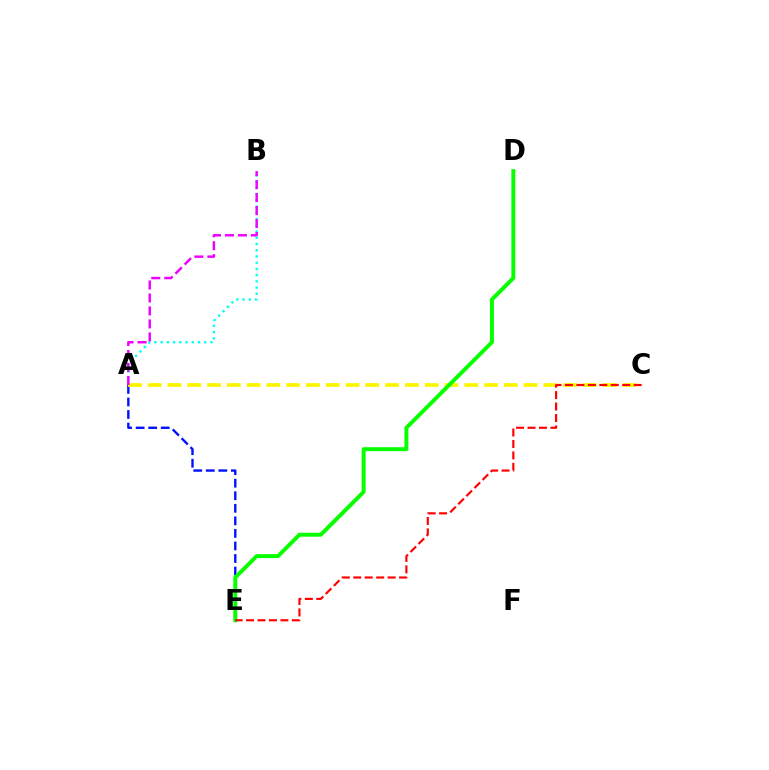{('A', 'B'): [{'color': '#00fff6', 'line_style': 'dotted', 'thickness': 1.69}, {'color': '#ee00ff', 'line_style': 'dashed', 'thickness': 1.76}], ('A', 'E'): [{'color': '#0010ff', 'line_style': 'dashed', 'thickness': 1.7}], ('A', 'C'): [{'color': '#fcf500', 'line_style': 'dashed', 'thickness': 2.69}], ('D', 'E'): [{'color': '#08ff00', 'line_style': 'solid', 'thickness': 2.84}], ('C', 'E'): [{'color': '#ff0000', 'line_style': 'dashed', 'thickness': 1.56}]}